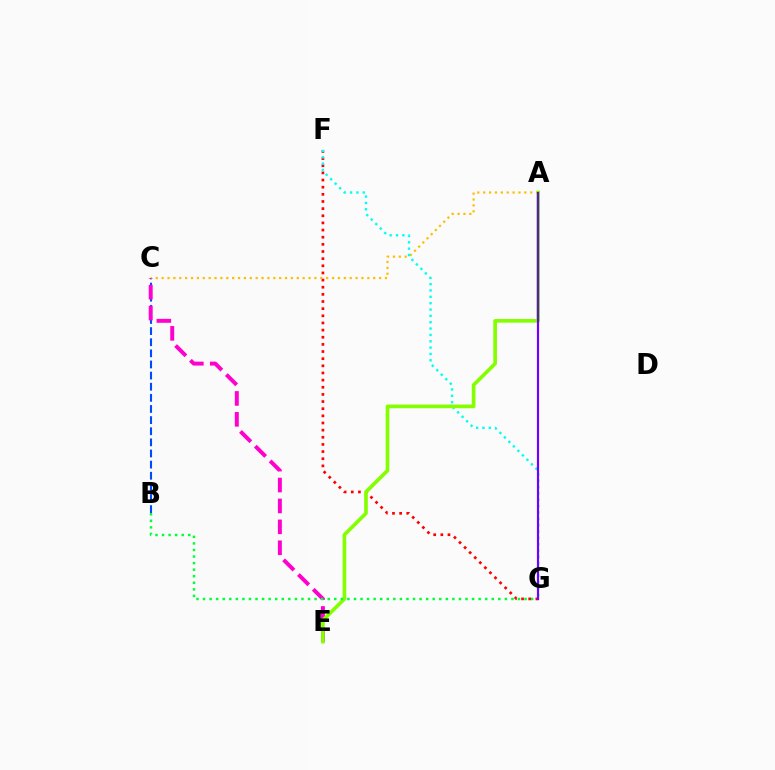{('B', 'C'): [{'color': '#004bff', 'line_style': 'dashed', 'thickness': 1.51}], ('F', 'G'): [{'color': '#ff0000', 'line_style': 'dotted', 'thickness': 1.94}, {'color': '#00fff6', 'line_style': 'dotted', 'thickness': 1.72}], ('A', 'C'): [{'color': '#ffbd00', 'line_style': 'dotted', 'thickness': 1.6}], ('C', 'E'): [{'color': '#ff00cf', 'line_style': 'dashed', 'thickness': 2.84}], ('A', 'E'): [{'color': '#84ff00', 'line_style': 'solid', 'thickness': 2.63}], ('B', 'G'): [{'color': '#00ff39', 'line_style': 'dotted', 'thickness': 1.78}], ('A', 'G'): [{'color': '#7200ff', 'line_style': 'solid', 'thickness': 1.58}]}